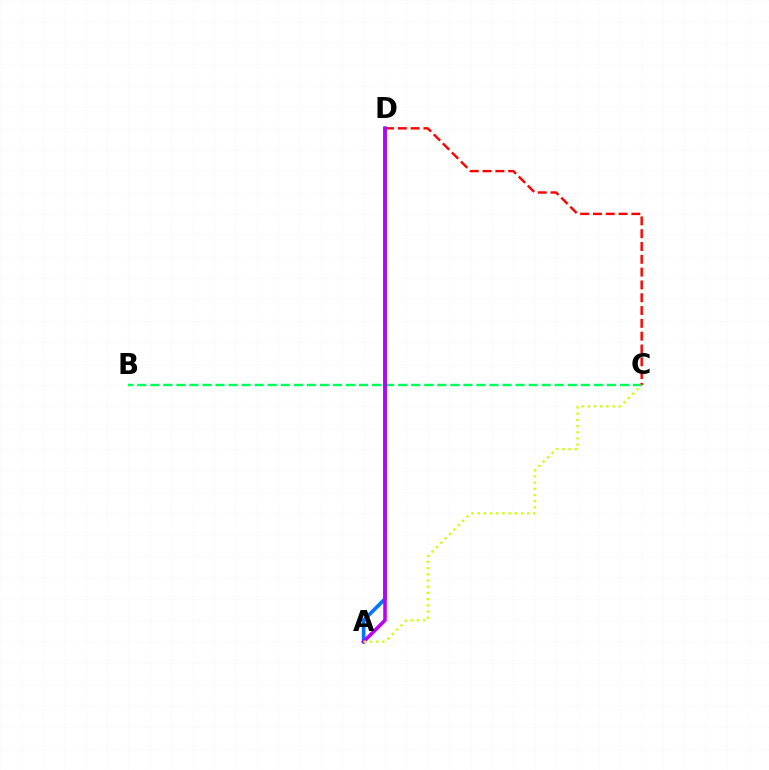{('B', 'C'): [{'color': '#00ff5c', 'line_style': 'dashed', 'thickness': 1.77}], ('C', 'D'): [{'color': '#ff0000', 'line_style': 'dashed', 'thickness': 1.74}], ('A', 'D'): [{'color': '#0074ff', 'line_style': 'solid', 'thickness': 2.6}, {'color': '#b900ff', 'line_style': 'solid', 'thickness': 2.57}], ('A', 'C'): [{'color': '#d1ff00', 'line_style': 'dotted', 'thickness': 1.68}]}